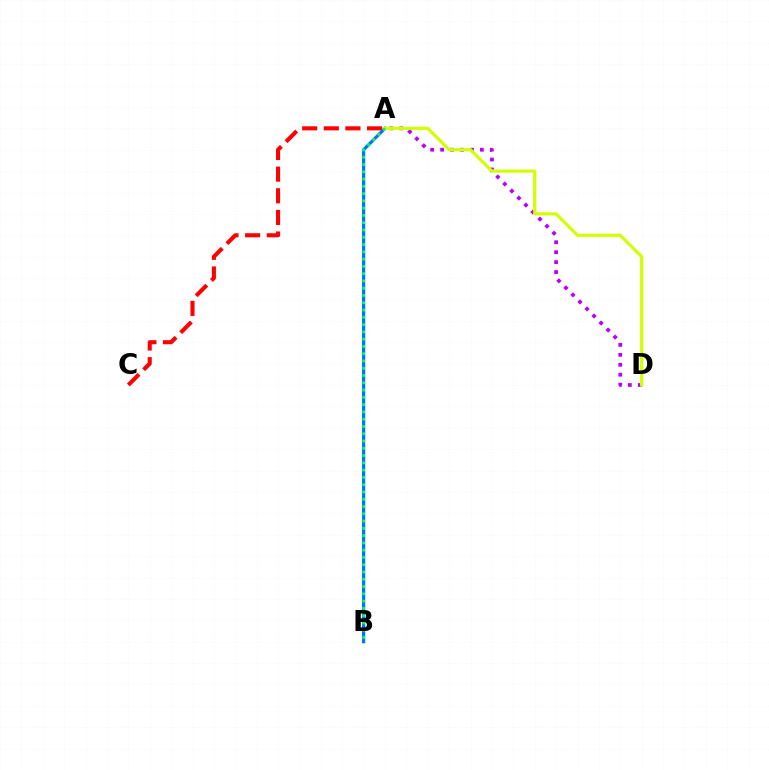{('A', 'D'): [{'color': '#b900ff', 'line_style': 'dotted', 'thickness': 2.7}, {'color': '#d1ff00', 'line_style': 'solid', 'thickness': 2.3}], ('A', 'B'): [{'color': '#0074ff', 'line_style': 'solid', 'thickness': 2.32}, {'color': '#00ff5c', 'line_style': 'dotted', 'thickness': 1.98}], ('A', 'C'): [{'color': '#ff0000', 'line_style': 'dashed', 'thickness': 2.94}]}